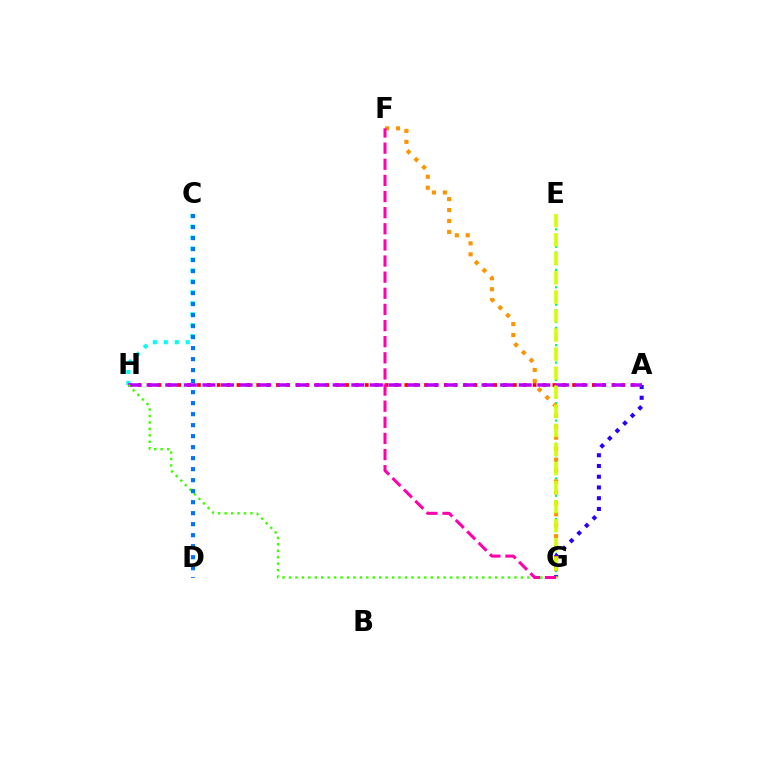{('A', 'H'): [{'color': '#ff0000', 'line_style': 'dotted', 'thickness': 2.68}, {'color': '#b900ff', 'line_style': 'dashed', 'thickness': 2.53}], ('E', 'G'): [{'color': '#00ff5c', 'line_style': 'dotted', 'thickness': 1.57}, {'color': '#d1ff00', 'line_style': 'dashed', 'thickness': 2.59}], ('A', 'G'): [{'color': '#2500ff', 'line_style': 'dotted', 'thickness': 2.92}], ('C', 'H'): [{'color': '#00fff6', 'line_style': 'dotted', 'thickness': 2.97}], ('G', 'H'): [{'color': '#3dff00', 'line_style': 'dotted', 'thickness': 1.75}], ('C', 'D'): [{'color': '#0074ff', 'line_style': 'dotted', 'thickness': 2.99}], ('F', 'G'): [{'color': '#ff9400', 'line_style': 'dotted', 'thickness': 2.97}, {'color': '#ff00ac', 'line_style': 'dashed', 'thickness': 2.19}]}